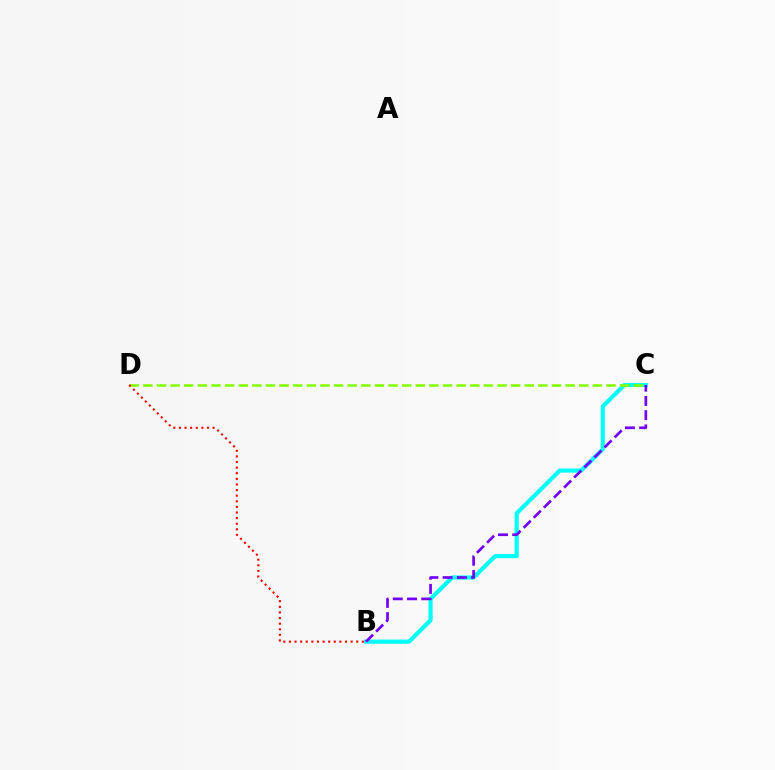{('B', 'C'): [{'color': '#00fff6', 'line_style': 'solid', 'thickness': 2.98}, {'color': '#7200ff', 'line_style': 'dashed', 'thickness': 1.94}], ('C', 'D'): [{'color': '#84ff00', 'line_style': 'dashed', 'thickness': 1.85}], ('B', 'D'): [{'color': '#ff0000', 'line_style': 'dotted', 'thickness': 1.52}]}